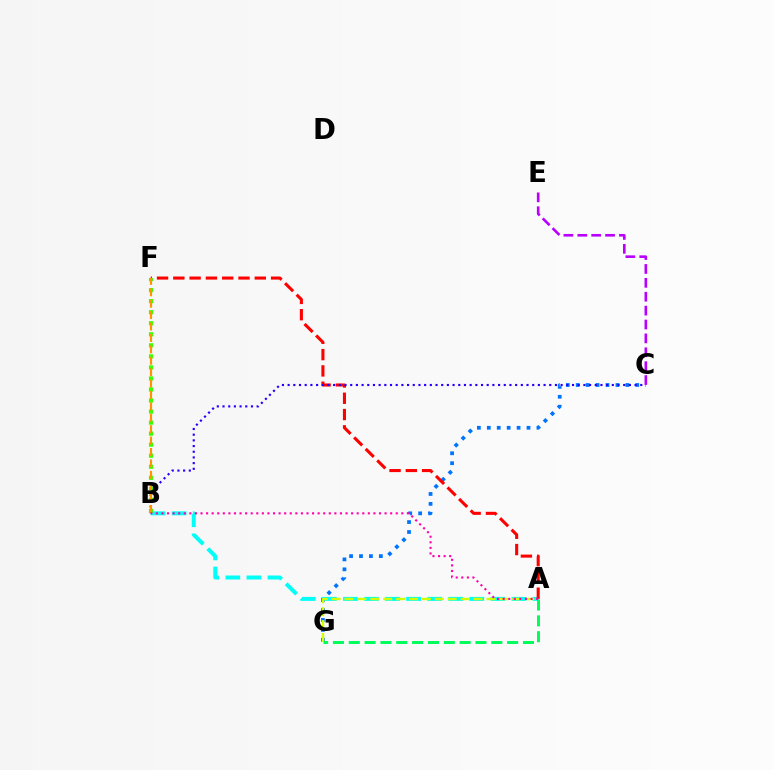{('C', 'G'): [{'color': '#0074ff', 'line_style': 'dotted', 'thickness': 2.7}], ('A', 'B'): [{'color': '#00fff6', 'line_style': 'dashed', 'thickness': 2.86}, {'color': '#ff00ac', 'line_style': 'dotted', 'thickness': 1.52}], ('A', 'G'): [{'color': '#d1ff00', 'line_style': 'dashed', 'thickness': 1.75}, {'color': '#00ff5c', 'line_style': 'dashed', 'thickness': 2.15}], ('A', 'F'): [{'color': '#ff0000', 'line_style': 'dashed', 'thickness': 2.21}], ('B', 'C'): [{'color': '#2500ff', 'line_style': 'dotted', 'thickness': 1.55}], ('C', 'E'): [{'color': '#b900ff', 'line_style': 'dashed', 'thickness': 1.89}], ('B', 'F'): [{'color': '#3dff00', 'line_style': 'dotted', 'thickness': 3.0}, {'color': '#ff9400', 'line_style': 'dashed', 'thickness': 1.55}]}